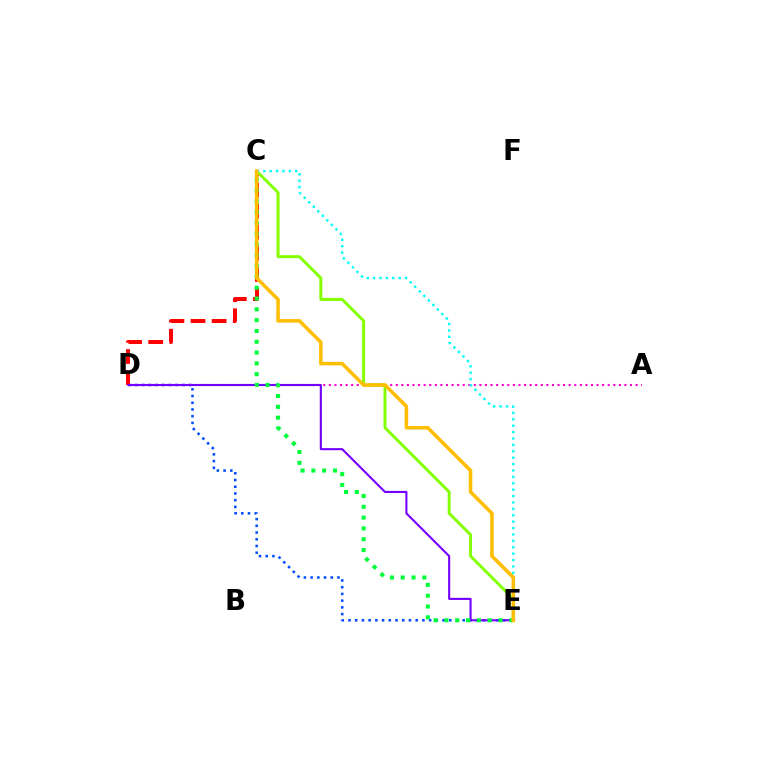{('A', 'D'): [{'color': '#ff00cf', 'line_style': 'dotted', 'thickness': 1.52}], ('D', 'E'): [{'color': '#004bff', 'line_style': 'dotted', 'thickness': 1.83}, {'color': '#7200ff', 'line_style': 'solid', 'thickness': 1.51}], ('C', 'D'): [{'color': '#ff0000', 'line_style': 'dashed', 'thickness': 2.87}], ('C', 'E'): [{'color': '#84ff00', 'line_style': 'solid', 'thickness': 2.14}, {'color': '#00ff39', 'line_style': 'dotted', 'thickness': 2.94}, {'color': '#00fff6', 'line_style': 'dotted', 'thickness': 1.74}, {'color': '#ffbd00', 'line_style': 'solid', 'thickness': 2.54}]}